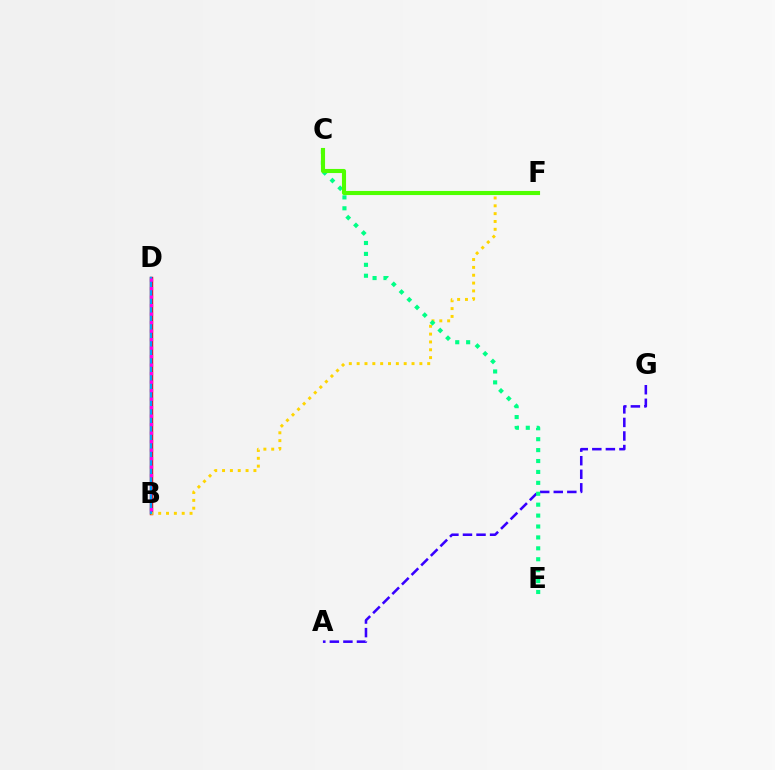{('A', 'G'): [{'color': '#3700ff', 'line_style': 'dashed', 'thickness': 1.84}], ('B', 'D'): [{'color': '#ff0000', 'line_style': 'solid', 'thickness': 2.47}, {'color': '#009eff', 'line_style': 'solid', 'thickness': 1.8}, {'color': '#ff00ed', 'line_style': 'dotted', 'thickness': 2.31}], ('B', 'F'): [{'color': '#ffd500', 'line_style': 'dotted', 'thickness': 2.13}], ('C', 'E'): [{'color': '#00ff86', 'line_style': 'dotted', 'thickness': 2.97}], ('C', 'F'): [{'color': '#4fff00', 'line_style': 'solid', 'thickness': 2.95}]}